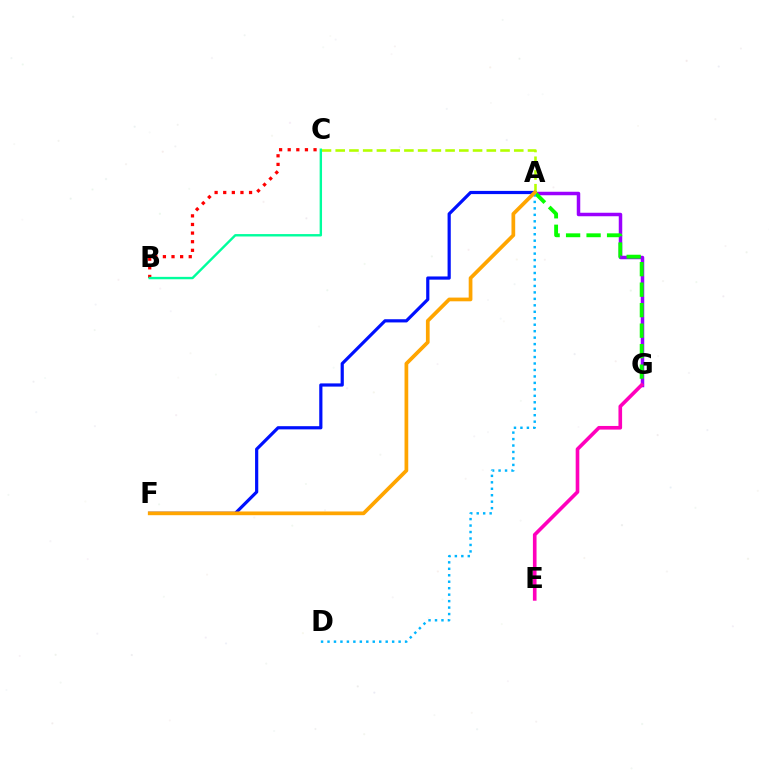{('A', 'G'): [{'color': '#9b00ff', 'line_style': 'solid', 'thickness': 2.51}, {'color': '#08ff00', 'line_style': 'dashed', 'thickness': 2.78}], ('A', 'F'): [{'color': '#0010ff', 'line_style': 'solid', 'thickness': 2.3}, {'color': '#ffa500', 'line_style': 'solid', 'thickness': 2.68}], ('E', 'G'): [{'color': '#ff00bd', 'line_style': 'solid', 'thickness': 2.62}], ('B', 'C'): [{'color': '#ff0000', 'line_style': 'dotted', 'thickness': 2.34}, {'color': '#00ff9d', 'line_style': 'solid', 'thickness': 1.72}], ('A', 'C'): [{'color': '#b3ff00', 'line_style': 'dashed', 'thickness': 1.87}], ('A', 'D'): [{'color': '#00b5ff', 'line_style': 'dotted', 'thickness': 1.76}]}